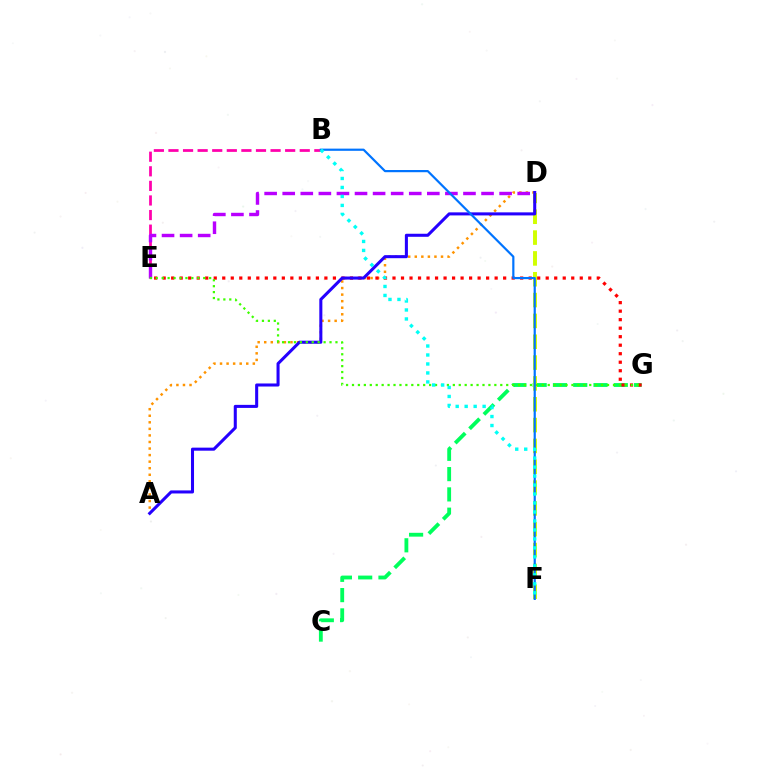{('C', 'G'): [{'color': '#00ff5c', 'line_style': 'dashed', 'thickness': 2.76}], ('A', 'D'): [{'color': '#ff9400', 'line_style': 'dotted', 'thickness': 1.78}, {'color': '#2500ff', 'line_style': 'solid', 'thickness': 2.2}], ('D', 'F'): [{'color': '#d1ff00', 'line_style': 'dashed', 'thickness': 2.83}], ('B', 'E'): [{'color': '#ff00ac', 'line_style': 'dashed', 'thickness': 1.98}], ('E', 'G'): [{'color': '#ff0000', 'line_style': 'dotted', 'thickness': 2.31}, {'color': '#3dff00', 'line_style': 'dotted', 'thickness': 1.61}], ('D', 'E'): [{'color': '#b900ff', 'line_style': 'dashed', 'thickness': 2.46}], ('B', 'F'): [{'color': '#0074ff', 'line_style': 'solid', 'thickness': 1.58}, {'color': '#00fff6', 'line_style': 'dotted', 'thickness': 2.44}]}